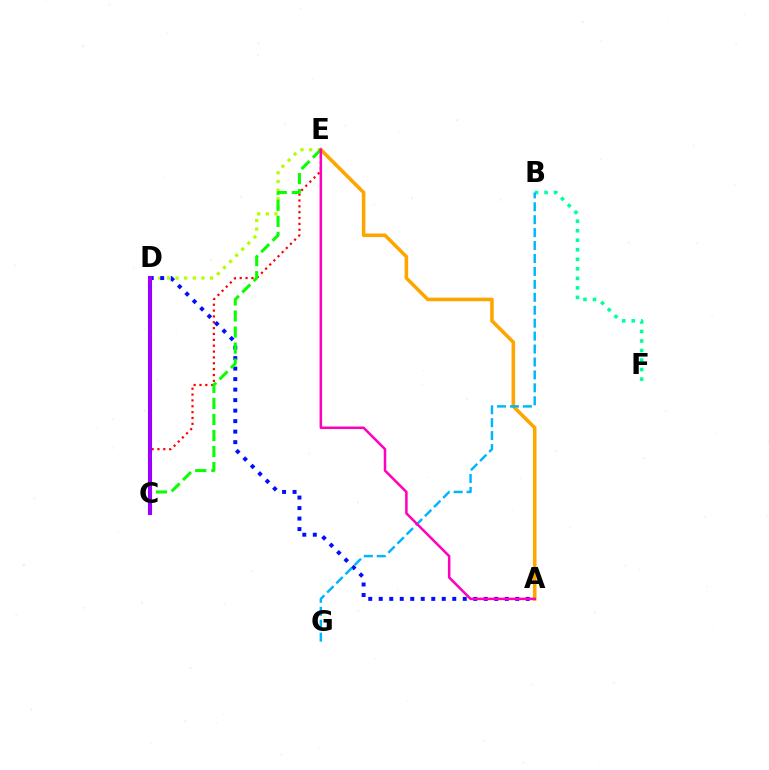{('D', 'E'): [{'color': '#b3ff00', 'line_style': 'dotted', 'thickness': 2.34}], ('A', 'E'): [{'color': '#ffa500', 'line_style': 'solid', 'thickness': 2.56}, {'color': '#ff00bd', 'line_style': 'solid', 'thickness': 1.81}], ('B', 'F'): [{'color': '#00ff9d', 'line_style': 'dotted', 'thickness': 2.59}], ('A', 'D'): [{'color': '#0010ff', 'line_style': 'dotted', 'thickness': 2.85}], ('C', 'E'): [{'color': '#ff0000', 'line_style': 'dotted', 'thickness': 1.59}, {'color': '#08ff00', 'line_style': 'dashed', 'thickness': 2.18}], ('B', 'G'): [{'color': '#00b5ff', 'line_style': 'dashed', 'thickness': 1.76}], ('C', 'D'): [{'color': '#9b00ff', 'line_style': 'solid', 'thickness': 2.93}]}